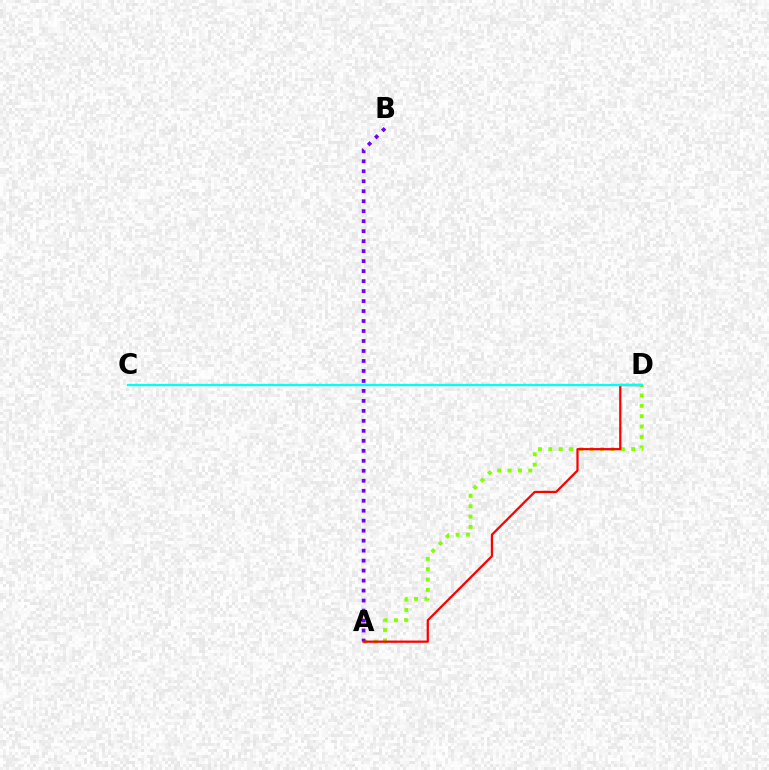{('A', 'D'): [{'color': '#84ff00', 'line_style': 'dotted', 'thickness': 2.81}, {'color': '#ff0000', 'line_style': 'solid', 'thickness': 1.61}], ('A', 'B'): [{'color': '#7200ff', 'line_style': 'dotted', 'thickness': 2.71}], ('C', 'D'): [{'color': '#00fff6', 'line_style': 'solid', 'thickness': 1.67}]}